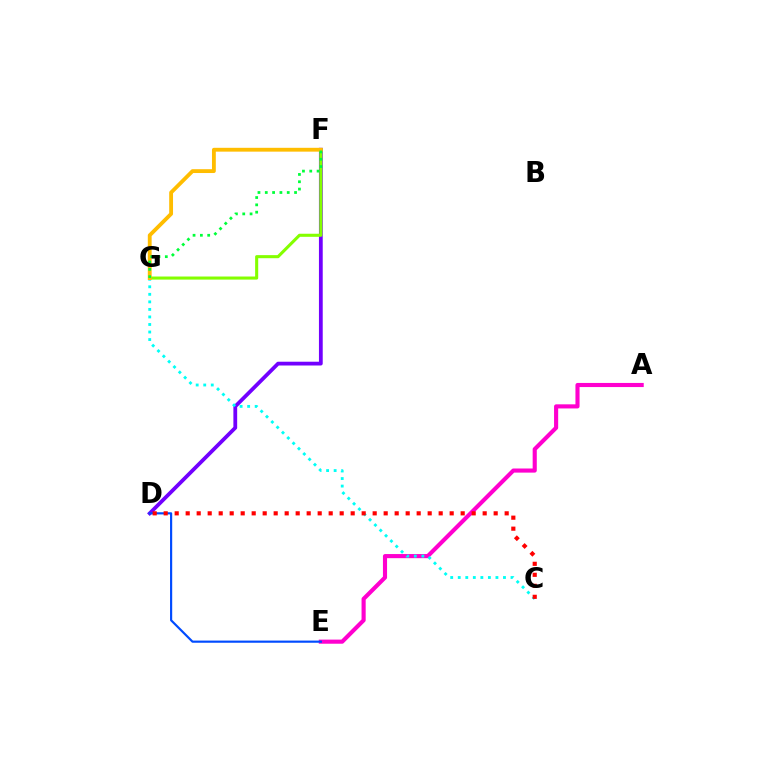{('A', 'E'): [{'color': '#ff00cf', 'line_style': 'solid', 'thickness': 2.96}], ('D', 'F'): [{'color': '#7200ff', 'line_style': 'solid', 'thickness': 2.72}], ('F', 'G'): [{'color': '#84ff00', 'line_style': 'solid', 'thickness': 2.21}, {'color': '#ffbd00', 'line_style': 'solid', 'thickness': 2.76}, {'color': '#00ff39', 'line_style': 'dotted', 'thickness': 1.99}], ('C', 'G'): [{'color': '#00fff6', 'line_style': 'dotted', 'thickness': 2.05}], ('D', 'E'): [{'color': '#004bff', 'line_style': 'solid', 'thickness': 1.56}], ('C', 'D'): [{'color': '#ff0000', 'line_style': 'dotted', 'thickness': 2.99}]}